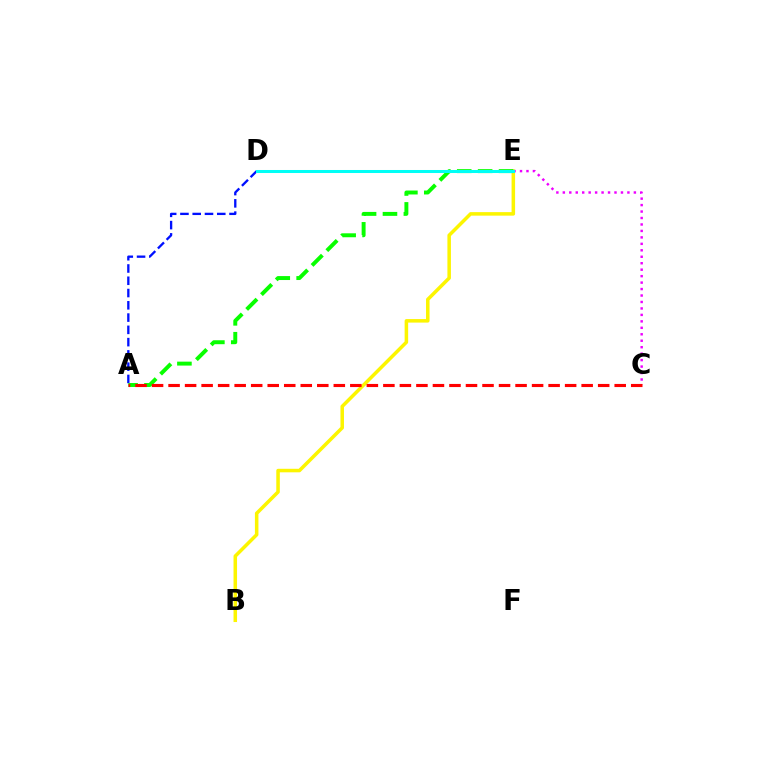{('B', 'E'): [{'color': '#fcf500', 'line_style': 'solid', 'thickness': 2.53}], ('A', 'D'): [{'color': '#0010ff', 'line_style': 'dashed', 'thickness': 1.67}], ('C', 'E'): [{'color': '#ee00ff', 'line_style': 'dotted', 'thickness': 1.75}], ('A', 'E'): [{'color': '#08ff00', 'line_style': 'dashed', 'thickness': 2.84}], ('A', 'C'): [{'color': '#ff0000', 'line_style': 'dashed', 'thickness': 2.24}], ('D', 'E'): [{'color': '#00fff6', 'line_style': 'solid', 'thickness': 2.17}]}